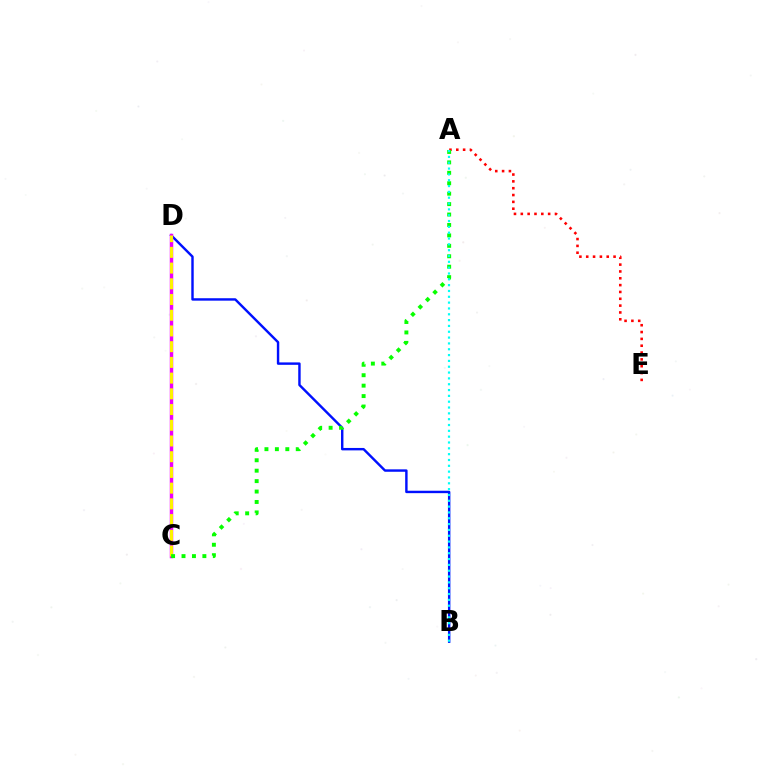{('B', 'D'): [{'color': '#0010ff', 'line_style': 'solid', 'thickness': 1.74}], ('A', 'E'): [{'color': '#ff0000', 'line_style': 'dotted', 'thickness': 1.86}], ('C', 'D'): [{'color': '#ee00ff', 'line_style': 'solid', 'thickness': 2.49}, {'color': '#fcf500', 'line_style': 'dashed', 'thickness': 2.14}], ('A', 'C'): [{'color': '#08ff00', 'line_style': 'dotted', 'thickness': 2.83}], ('A', 'B'): [{'color': '#00fff6', 'line_style': 'dotted', 'thickness': 1.58}]}